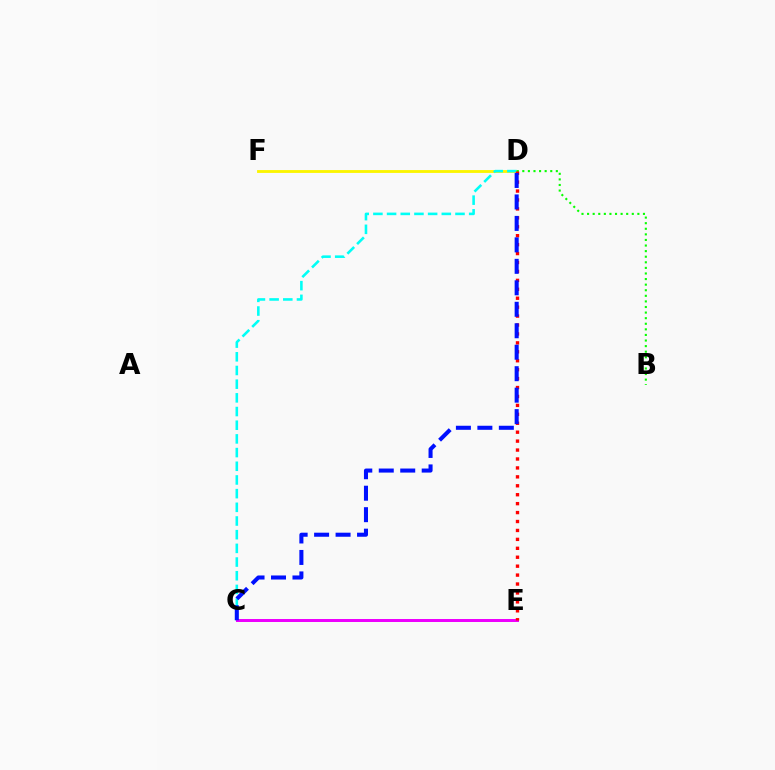{('D', 'F'): [{'color': '#fcf500', 'line_style': 'solid', 'thickness': 2.05}], ('C', 'D'): [{'color': '#00fff6', 'line_style': 'dashed', 'thickness': 1.86}, {'color': '#0010ff', 'line_style': 'dashed', 'thickness': 2.92}], ('B', 'D'): [{'color': '#08ff00', 'line_style': 'dotted', 'thickness': 1.52}], ('C', 'E'): [{'color': '#ee00ff', 'line_style': 'solid', 'thickness': 2.15}], ('D', 'E'): [{'color': '#ff0000', 'line_style': 'dotted', 'thickness': 2.43}]}